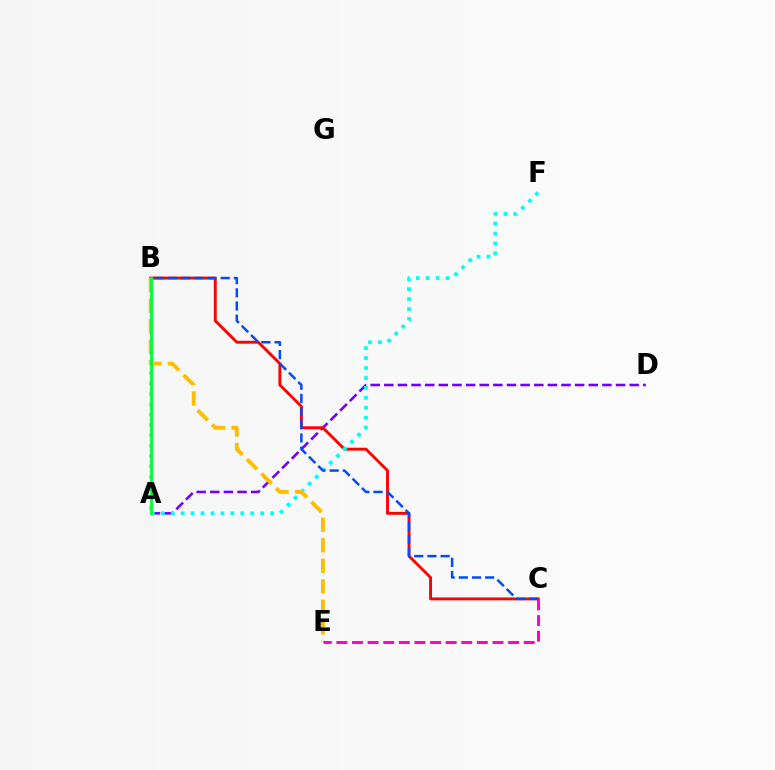{('A', 'B'): [{'color': '#84ff00', 'line_style': 'dotted', 'thickness': 2.81}, {'color': '#00ff39', 'line_style': 'solid', 'thickness': 2.06}], ('A', 'D'): [{'color': '#7200ff', 'line_style': 'dashed', 'thickness': 1.85}], ('B', 'C'): [{'color': '#ff0000', 'line_style': 'solid', 'thickness': 2.08}, {'color': '#004bff', 'line_style': 'dashed', 'thickness': 1.79}], ('A', 'F'): [{'color': '#00fff6', 'line_style': 'dotted', 'thickness': 2.7}], ('B', 'E'): [{'color': '#ffbd00', 'line_style': 'dashed', 'thickness': 2.79}], ('C', 'E'): [{'color': '#ff00cf', 'line_style': 'dashed', 'thickness': 2.12}]}